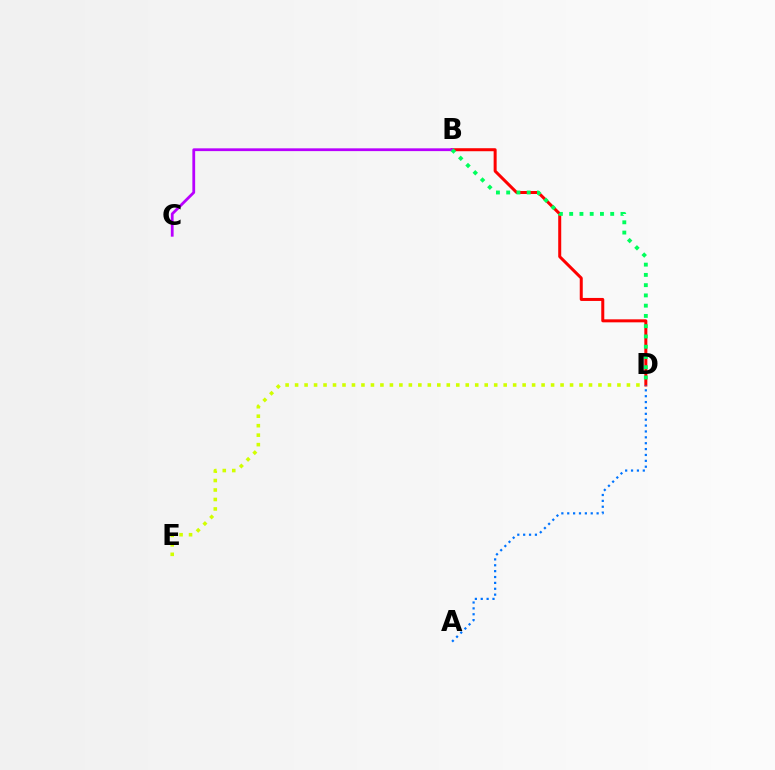{('D', 'E'): [{'color': '#d1ff00', 'line_style': 'dotted', 'thickness': 2.58}], ('B', 'D'): [{'color': '#ff0000', 'line_style': 'solid', 'thickness': 2.16}, {'color': '#00ff5c', 'line_style': 'dotted', 'thickness': 2.79}], ('B', 'C'): [{'color': '#b900ff', 'line_style': 'solid', 'thickness': 2.0}], ('A', 'D'): [{'color': '#0074ff', 'line_style': 'dotted', 'thickness': 1.6}]}